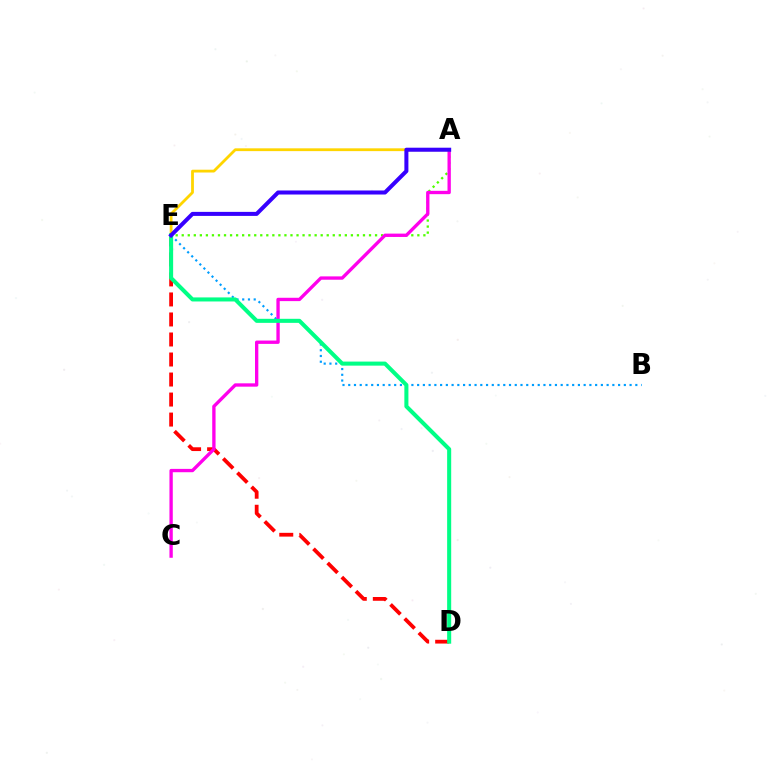{('B', 'E'): [{'color': '#009eff', 'line_style': 'dotted', 'thickness': 1.56}], ('D', 'E'): [{'color': '#ff0000', 'line_style': 'dashed', 'thickness': 2.72}, {'color': '#00ff86', 'line_style': 'solid', 'thickness': 2.92}], ('A', 'E'): [{'color': '#4fff00', 'line_style': 'dotted', 'thickness': 1.64}, {'color': '#ffd500', 'line_style': 'solid', 'thickness': 2.01}, {'color': '#3700ff', 'line_style': 'solid', 'thickness': 2.9}], ('A', 'C'): [{'color': '#ff00ed', 'line_style': 'solid', 'thickness': 2.4}]}